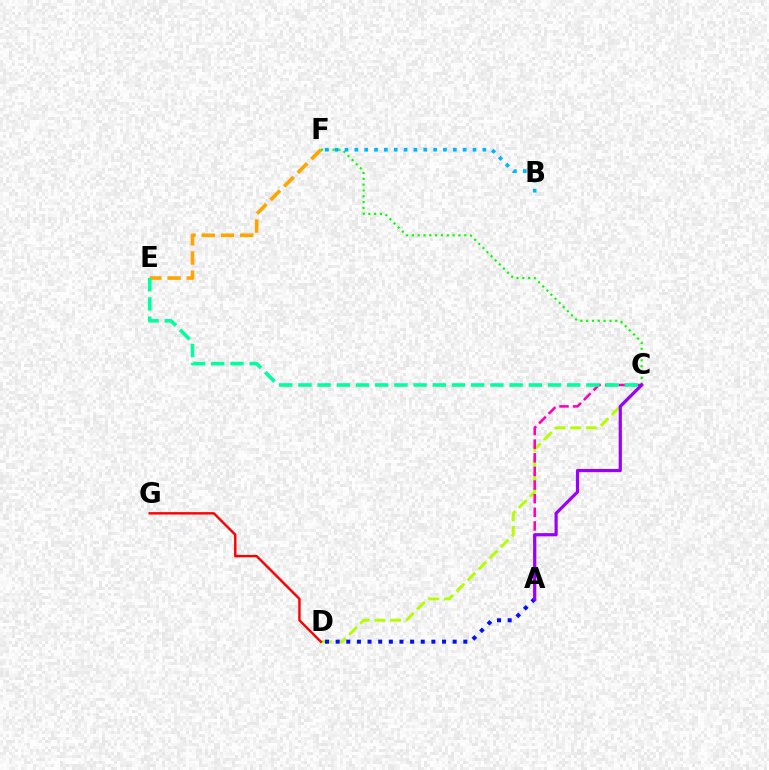{('E', 'F'): [{'color': '#ffa500', 'line_style': 'dashed', 'thickness': 2.61}], ('C', 'D'): [{'color': '#b3ff00', 'line_style': 'dashed', 'thickness': 2.13}], ('A', 'D'): [{'color': '#0010ff', 'line_style': 'dotted', 'thickness': 2.89}], ('C', 'F'): [{'color': '#08ff00', 'line_style': 'dotted', 'thickness': 1.58}], ('B', 'F'): [{'color': '#00b5ff', 'line_style': 'dotted', 'thickness': 2.68}], ('D', 'G'): [{'color': '#ff0000', 'line_style': 'solid', 'thickness': 1.74}], ('A', 'C'): [{'color': '#ff00bd', 'line_style': 'dashed', 'thickness': 1.85}, {'color': '#9b00ff', 'line_style': 'solid', 'thickness': 2.31}], ('C', 'E'): [{'color': '#00ff9d', 'line_style': 'dashed', 'thickness': 2.61}]}